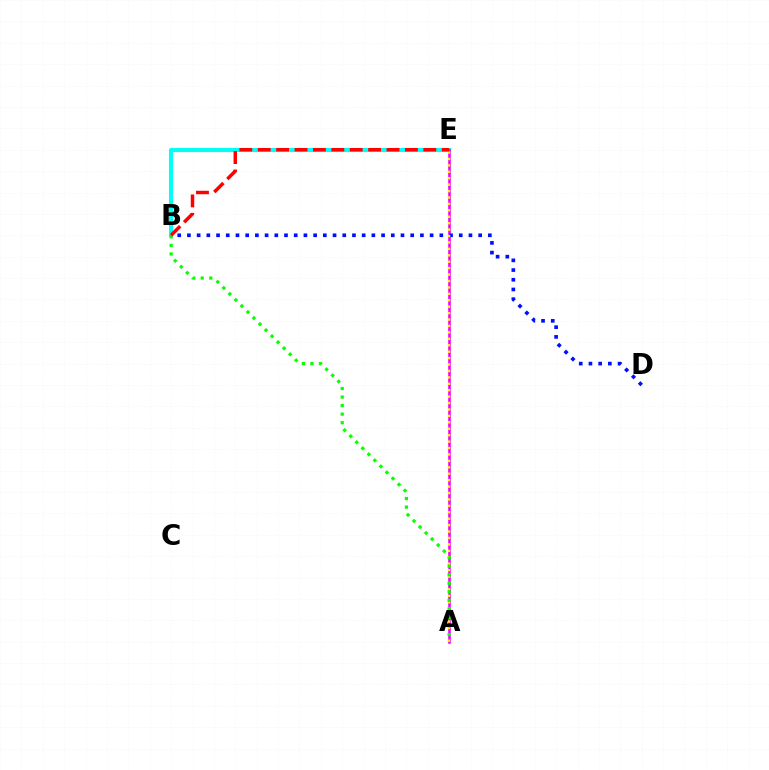{('B', 'E'): [{'color': '#00fff6', 'line_style': 'solid', 'thickness': 2.94}, {'color': '#ff0000', 'line_style': 'dashed', 'thickness': 2.5}], ('A', 'E'): [{'color': '#ee00ff', 'line_style': 'solid', 'thickness': 1.87}, {'color': '#fcf500', 'line_style': 'dotted', 'thickness': 1.75}], ('B', 'D'): [{'color': '#0010ff', 'line_style': 'dotted', 'thickness': 2.64}], ('A', 'B'): [{'color': '#08ff00', 'line_style': 'dotted', 'thickness': 2.32}]}